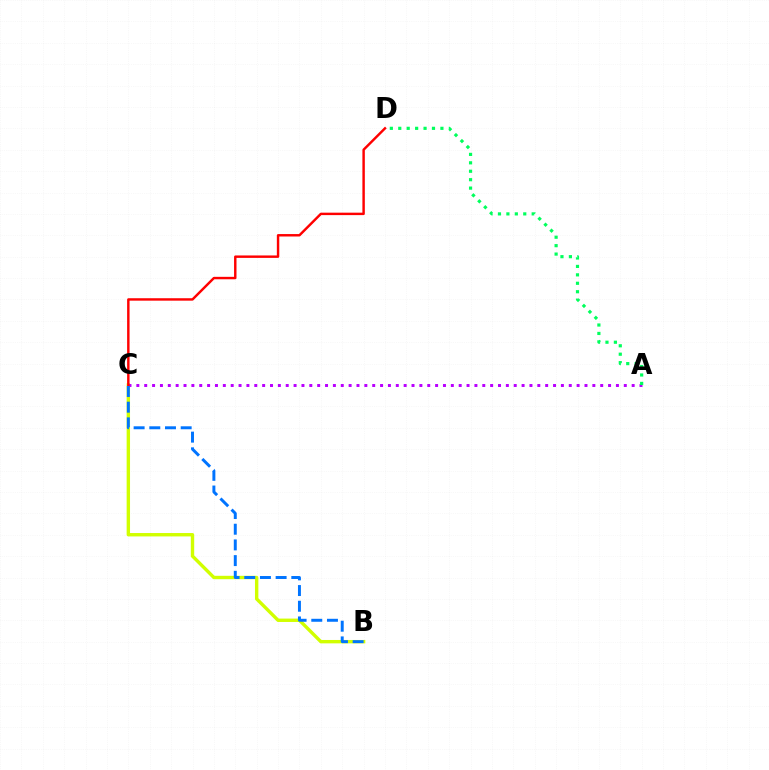{('B', 'C'): [{'color': '#d1ff00', 'line_style': 'solid', 'thickness': 2.44}, {'color': '#0074ff', 'line_style': 'dashed', 'thickness': 2.13}], ('A', 'C'): [{'color': '#b900ff', 'line_style': 'dotted', 'thickness': 2.14}], ('A', 'D'): [{'color': '#00ff5c', 'line_style': 'dotted', 'thickness': 2.29}], ('C', 'D'): [{'color': '#ff0000', 'line_style': 'solid', 'thickness': 1.76}]}